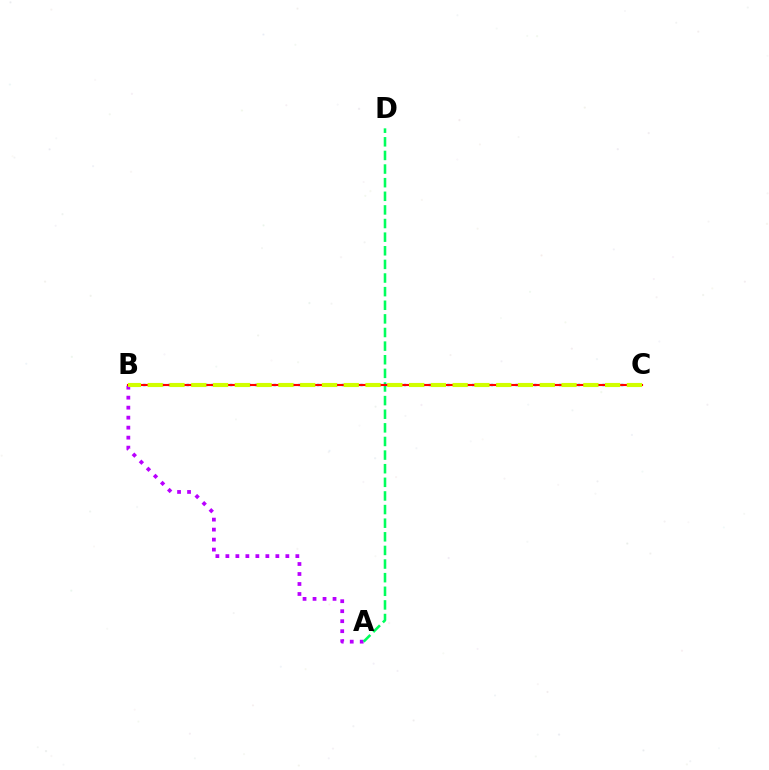{('A', 'B'): [{'color': '#b900ff', 'line_style': 'dotted', 'thickness': 2.72}], ('A', 'D'): [{'color': '#00ff5c', 'line_style': 'dashed', 'thickness': 1.85}], ('B', 'C'): [{'color': '#0074ff', 'line_style': 'dotted', 'thickness': 1.69}, {'color': '#ff0000', 'line_style': 'solid', 'thickness': 1.53}, {'color': '#d1ff00', 'line_style': 'dashed', 'thickness': 2.96}]}